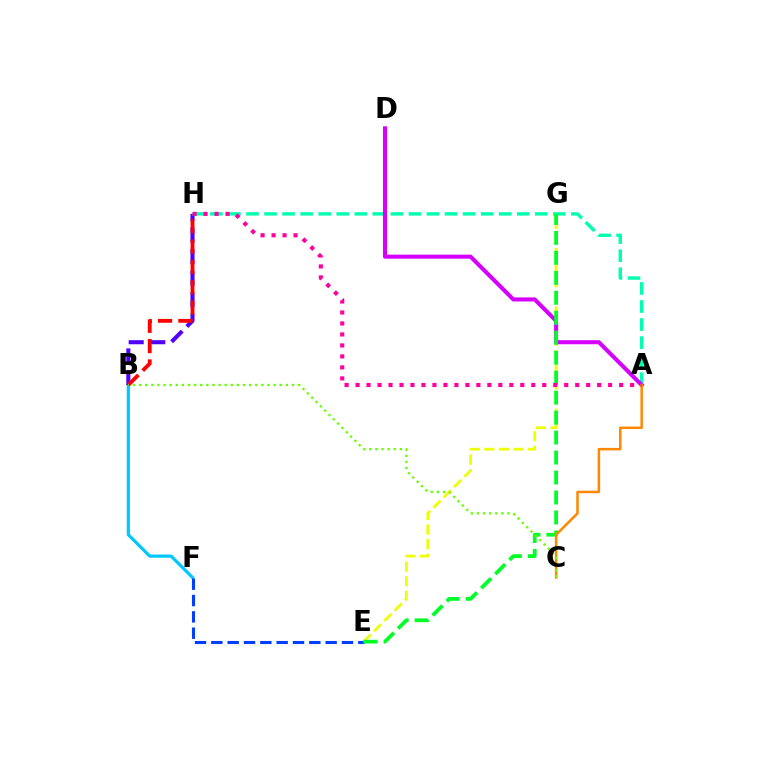{('B', 'F'): [{'color': '#00c7ff', 'line_style': 'solid', 'thickness': 2.29}], ('B', 'H'): [{'color': '#4f00ff', 'line_style': 'dashed', 'thickness': 2.93}, {'color': '#ff0000', 'line_style': 'dashed', 'thickness': 2.76}], ('A', 'H'): [{'color': '#00ffaf', 'line_style': 'dashed', 'thickness': 2.45}, {'color': '#ff00a0', 'line_style': 'dotted', 'thickness': 2.98}], ('E', 'F'): [{'color': '#003fff', 'line_style': 'dashed', 'thickness': 2.22}], ('E', 'G'): [{'color': '#eeff00', 'line_style': 'dashed', 'thickness': 1.98}, {'color': '#00ff27', 'line_style': 'dashed', 'thickness': 2.71}], ('A', 'D'): [{'color': '#d600ff', 'line_style': 'solid', 'thickness': 2.93}], ('A', 'C'): [{'color': '#ff8800', 'line_style': 'solid', 'thickness': 1.8}], ('B', 'C'): [{'color': '#66ff00', 'line_style': 'dotted', 'thickness': 1.66}]}